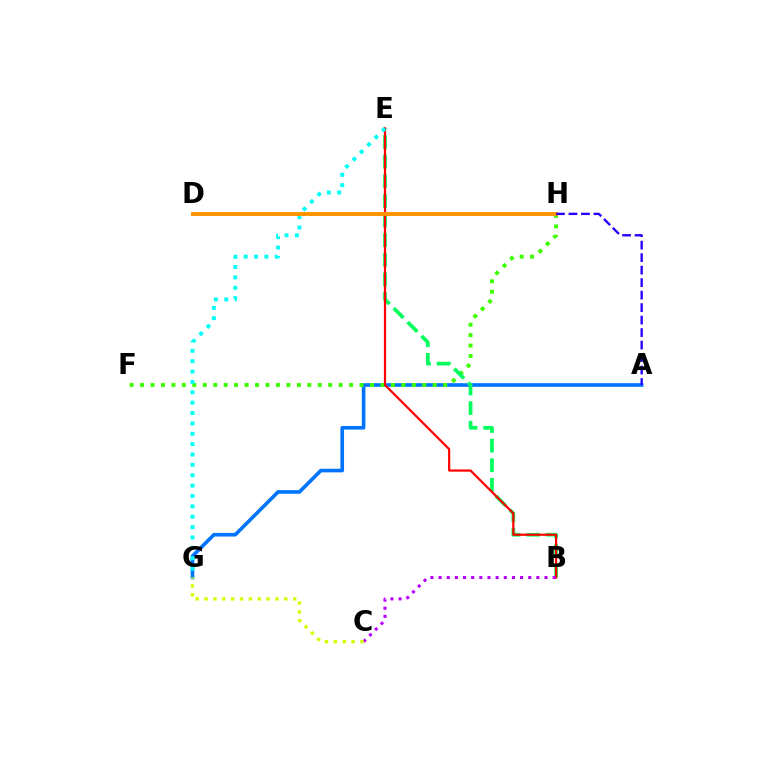{('A', 'G'): [{'color': '#0074ff', 'line_style': 'solid', 'thickness': 2.6}], ('F', 'H'): [{'color': '#3dff00', 'line_style': 'dotted', 'thickness': 2.84}], ('B', 'E'): [{'color': '#00ff5c', 'line_style': 'dashed', 'thickness': 2.67}, {'color': '#ff0000', 'line_style': 'solid', 'thickness': 1.59}], ('E', 'G'): [{'color': '#00fff6', 'line_style': 'dotted', 'thickness': 2.82}], ('B', 'C'): [{'color': '#b900ff', 'line_style': 'dotted', 'thickness': 2.21}], ('D', 'H'): [{'color': '#ff00ac', 'line_style': 'dotted', 'thickness': 1.86}, {'color': '#ff9400', 'line_style': 'solid', 'thickness': 2.81}], ('A', 'H'): [{'color': '#2500ff', 'line_style': 'dashed', 'thickness': 1.7}], ('C', 'G'): [{'color': '#d1ff00', 'line_style': 'dotted', 'thickness': 2.41}]}